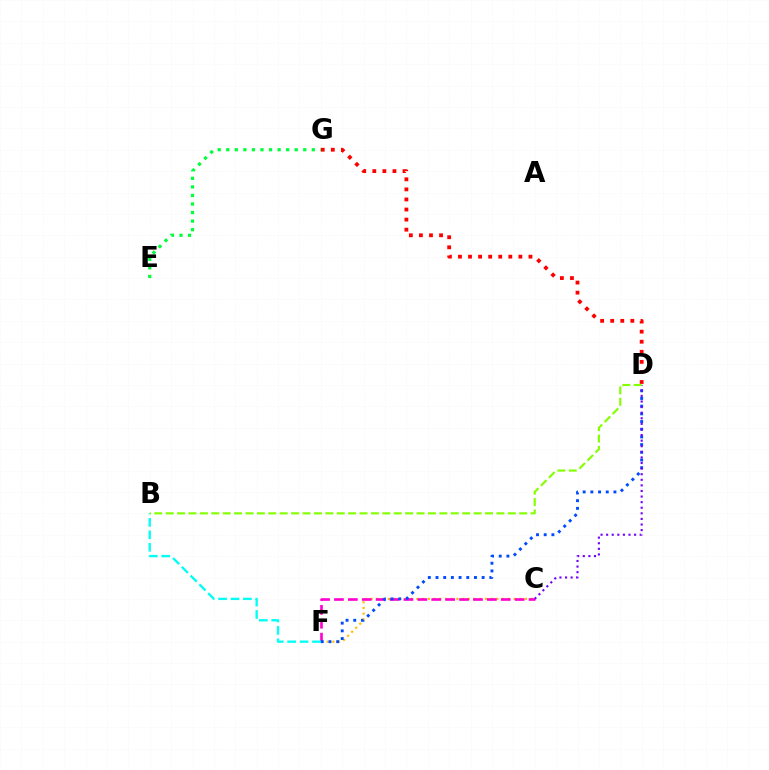{('C', 'F'): [{'color': '#ffbd00', 'line_style': 'dotted', 'thickness': 1.55}, {'color': '#ff00cf', 'line_style': 'dashed', 'thickness': 1.89}], ('D', 'G'): [{'color': '#ff0000', 'line_style': 'dotted', 'thickness': 2.74}], ('E', 'G'): [{'color': '#00ff39', 'line_style': 'dotted', 'thickness': 2.33}], ('D', 'F'): [{'color': '#004bff', 'line_style': 'dotted', 'thickness': 2.09}], ('C', 'D'): [{'color': '#7200ff', 'line_style': 'dotted', 'thickness': 1.52}], ('B', 'F'): [{'color': '#00fff6', 'line_style': 'dashed', 'thickness': 1.69}], ('B', 'D'): [{'color': '#84ff00', 'line_style': 'dashed', 'thickness': 1.55}]}